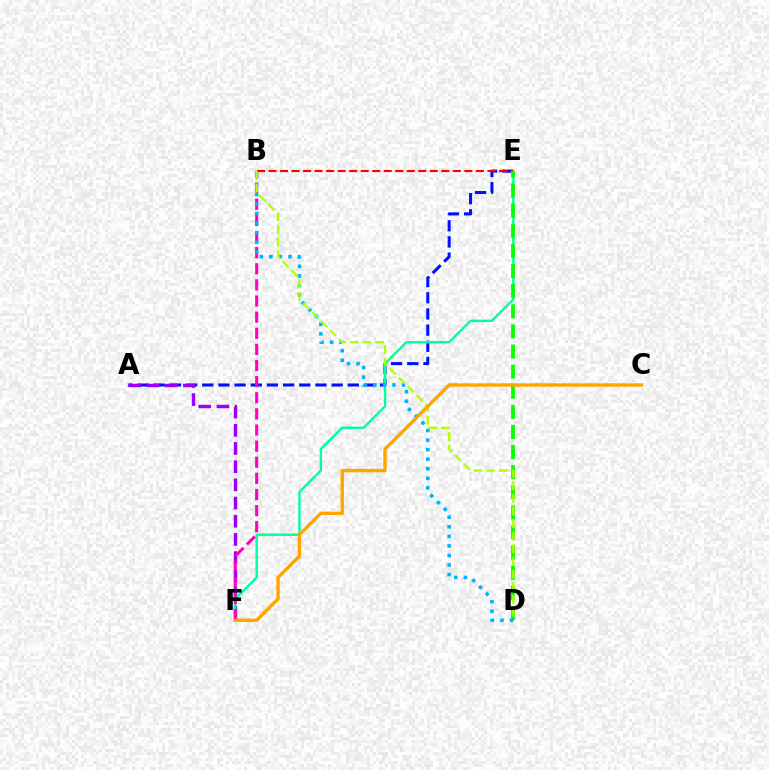{('A', 'E'): [{'color': '#0010ff', 'line_style': 'dashed', 'thickness': 2.2}], ('A', 'F'): [{'color': '#9b00ff', 'line_style': 'dashed', 'thickness': 2.47}], ('E', 'F'): [{'color': '#00ff9d', 'line_style': 'solid', 'thickness': 1.72}], ('B', 'E'): [{'color': '#ff0000', 'line_style': 'dashed', 'thickness': 1.56}], ('D', 'E'): [{'color': '#08ff00', 'line_style': 'dashed', 'thickness': 2.73}], ('B', 'F'): [{'color': '#ff00bd', 'line_style': 'dashed', 'thickness': 2.19}], ('B', 'D'): [{'color': '#00b5ff', 'line_style': 'dotted', 'thickness': 2.6}, {'color': '#b3ff00', 'line_style': 'dashed', 'thickness': 1.71}], ('C', 'F'): [{'color': '#ffa500', 'line_style': 'solid', 'thickness': 2.45}]}